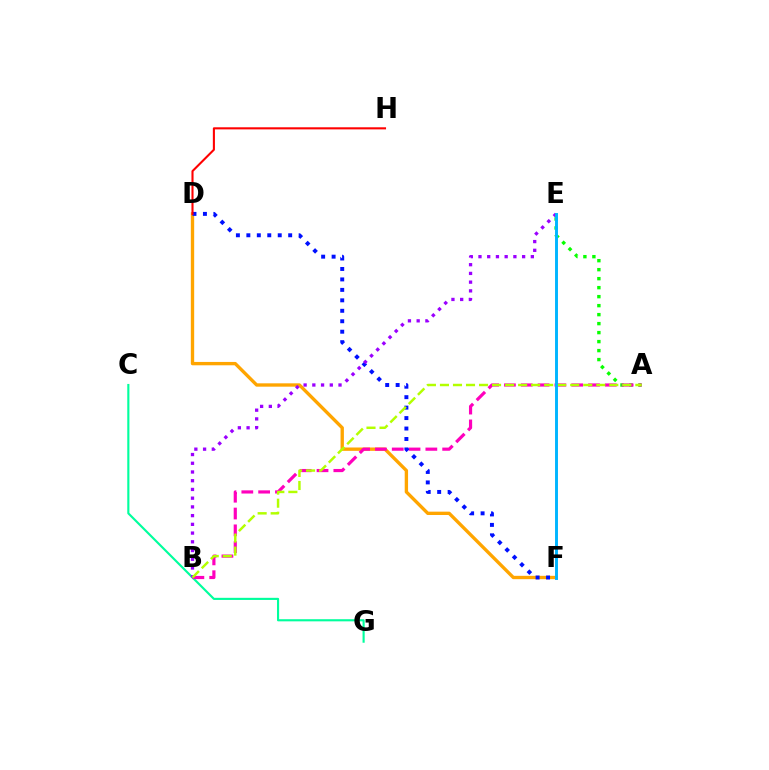{('A', 'E'): [{'color': '#08ff00', 'line_style': 'dotted', 'thickness': 2.44}], ('D', 'F'): [{'color': '#ffa500', 'line_style': 'solid', 'thickness': 2.41}, {'color': '#0010ff', 'line_style': 'dotted', 'thickness': 2.84}], ('C', 'G'): [{'color': '#00ff9d', 'line_style': 'solid', 'thickness': 1.53}], ('A', 'B'): [{'color': '#ff00bd', 'line_style': 'dashed', 'thickness': 2.28}, {'color': '#b3ff00', 'line_style': 'dashed', 'thickness': 1.77}], ('B', 'E'): [{'color': '#9b00ff', 'line_style': 'dotted', 'thickness': 2.37}], ('D', 'H'): [{'color': '#ff0000', 'line_style': 'solid', 'thickness': 1.51}], ('E', 'F'): [{'color': '#00b5ff', 'line_style': 'solid', 'thickness': 2.11}]}